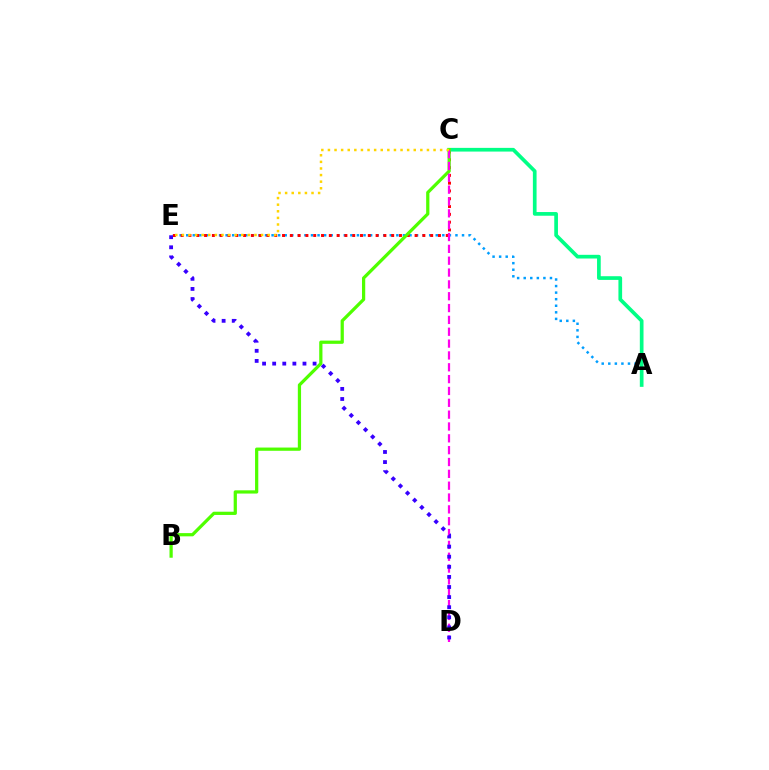{('A', 'E'): [{'color': '#009eff', 'line_style': 'dotted', 'thickness': 1.78}], ('C', 'E'): [{'color': '#ff0000', 'line_style': 'dotted', 'thickness': 2.12}, {'color': '#ffd500', 'line_style': 'dotted', 'thickness': 1.79}], ('A', 'C'): [{'color': '#00ff86', 'line_style': 'solid', 'thickness': 2.66}], ('B', 'C'): [{'color': '#4fff00', 'line_style': 'solid', 'thickness': 2.33}], ('C', 'D'): [{'color': '#ff00ed', 'line_style': 'dashed', 'thickness': 1.61}], ('D', 'E'): [{'color': '#3700ff', 'line_style': 'dotted', 'thickness': 2.74}]}